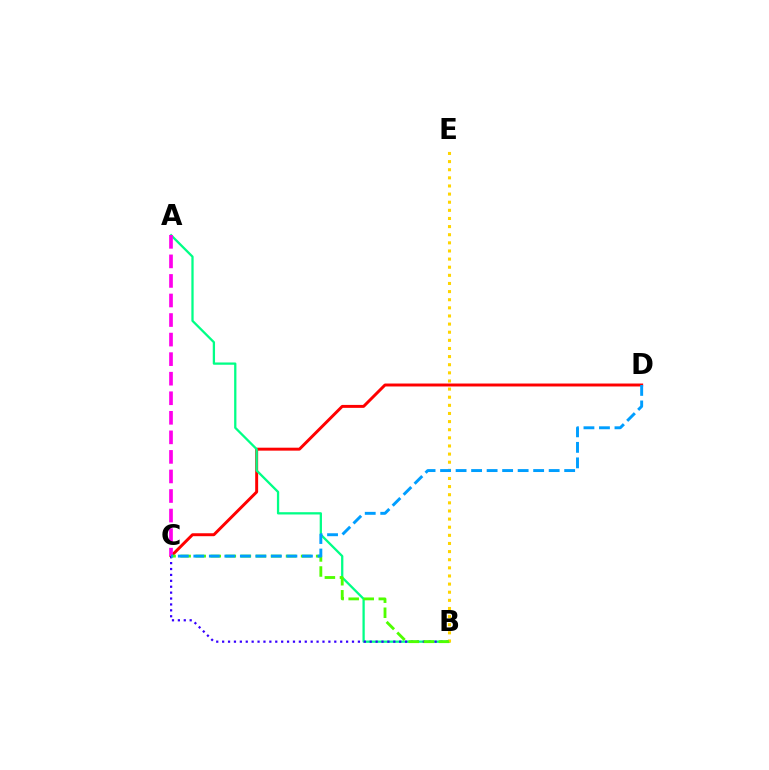{('C', 'D'): [{'color': '#ff0000', 'line_style': 'solid', 'thickness': 2.12}, {'color': '#009eff', 'line_style': 'dashed', 'thickness': 2.11}], ('A', 'B'): [{'color': '#00ff86', 'line_style': 'solid', 'thickness': 1.64}], ('B', 'C'): [{'color': '#3700ff', 'line_style': 'dotted', 'thickness': 1.6}, {'color': '#4fff00', 'line_style': 'dashed', 'thickness': 2.05}], ('B', 'E'): [{'color': '#ffd500', 'line_style': 'dotted', 'thickness': 2.21}], ('A', 'C'): [{'color': '#ff00ed', 'line_style': 'dashed', 'thickness': 2.66}]}